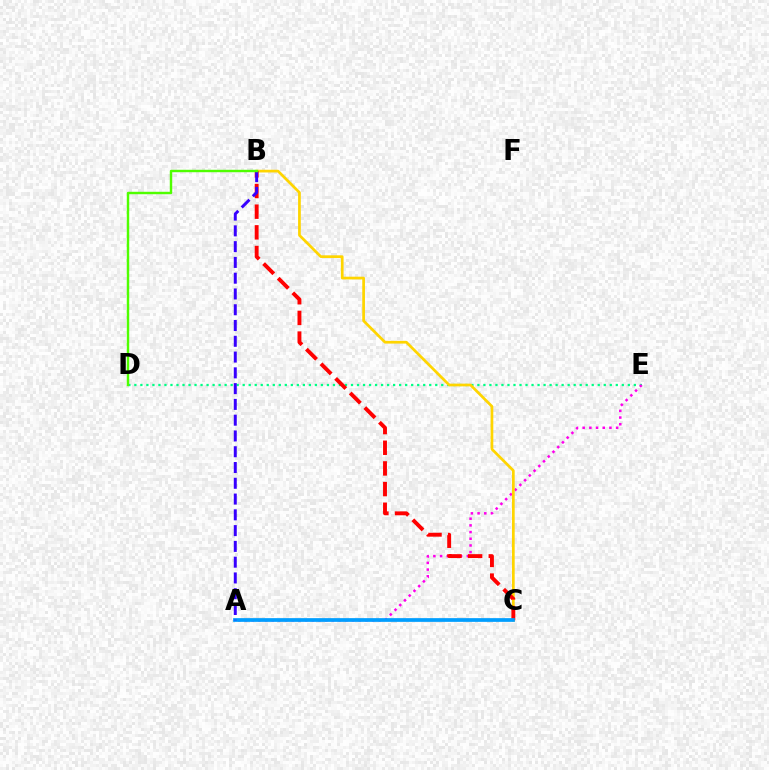{('D', 'E'): [{'color': '#00ff86', 'line_style': 'dotted', 'thickness': 1.64}], ('A', 'E'): [{'color': '#ff00ed', 'line_style': 'dotted', 'thickness': 1.82}], ('B', 'C'): [{'color': '#ffd500', 'line_style': 'solid', 'thickness': 1.96}, {'color': '#ff0000', 'line_style': 'dashed', 'thickness': 2.81}], ('A', 'C'): [{'color': '#009eff', 'line_style': 'solid', 'thickness': 2.68}], ('A', 'B'): [{'color': '#3700ff', 'line_style': 'dashed', 'thickness': 2.14}], ('B', 'D'): [{'color': '#4fff00', 'line_style': 'solid', 'thickness': 1.75}]}